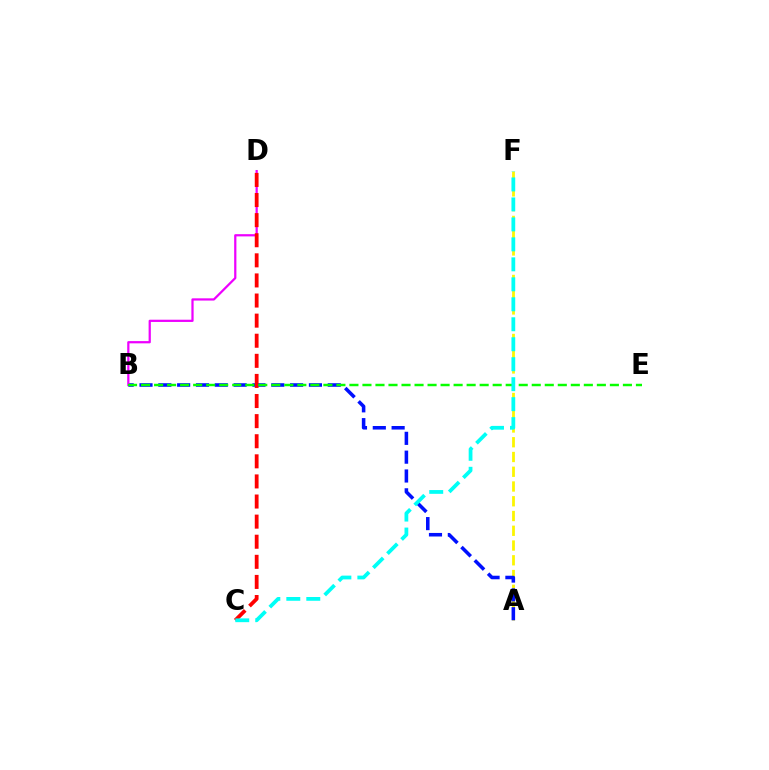{('A', 'F'): [{'color': '#fcf500', 'line_style': 'dashed', 'thickness': 2.0}], ('A', 'B'): [{'color': '#0010ff', 'line_style': 'dashed', 'thickness': 2.56}], ('B', 'D'): [{'color': '#ee00ff', 'line_style': 'solid', 'thickness': 1.61}], ('C', 'D'): [{'color': '#ff0000', 'line_style': 'dashed', 'thickness': 2.73}], ('B', 'E'): [{'color': '#08ff00', 'line_style': 'dashed', 'thickness': 1.77}], ('C', 'F'): [{'color': '#00fff6', 'line_style': 'dashed', 'thickness': 2.71}]}